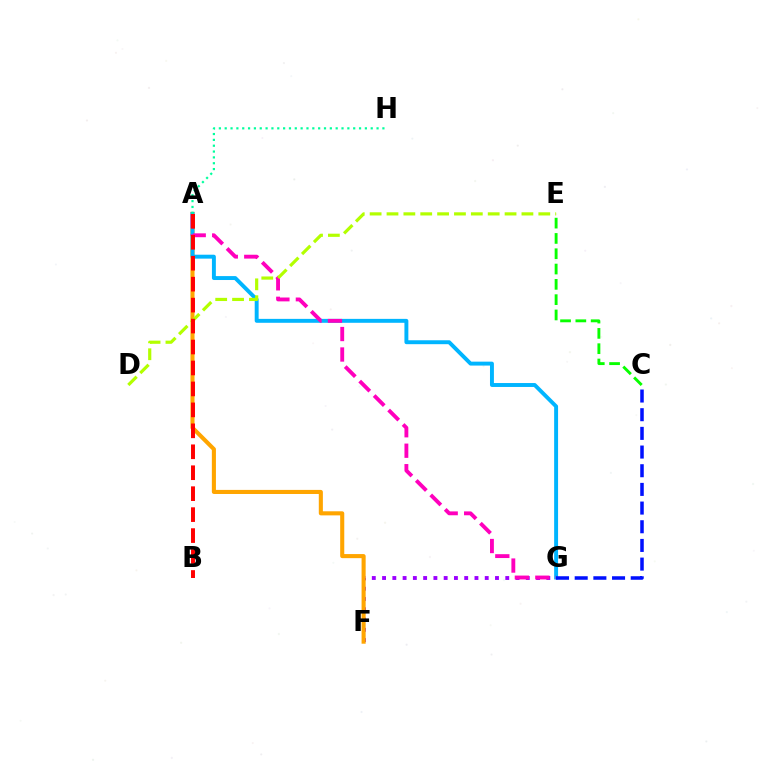{('F', 'G'): [{'color': '#9b00ff', 'line_style': 'dotted', 'thickness': 2.79}], ('A', 'F'): [{'color': '#ffa500', 'line_style': 'solid', 'thickness': 2.94}], ('A', 'G'): [{'color': '#00b5ff', 'line_style': 'solid', 'thickness': 2.82}, {'color': '#ff00bd', 'line_style': 'dashed', 'thickness': 2.78}], ('D', 'E'): [{'color': '#b3ff00', 'line_style': 'dashed', 'thickness': 2.29}], ('C', 'E'): [{'color': '#08ff00', 'line_style': 'dashed', 'thickness': 2.08}], ('A', 'H'): [{'color': '#00ff9d', 'line_style': 'dotted', 'thickness': 1.59}], ('A', 'B'): [{'color': '#ff0000', 'line_style': 'dashed', 'thickness': 2.85}], ('C', 'G'): [{'color': '#0010ff', 'line_style': 'dashed', 'thickness': 2.54}]}